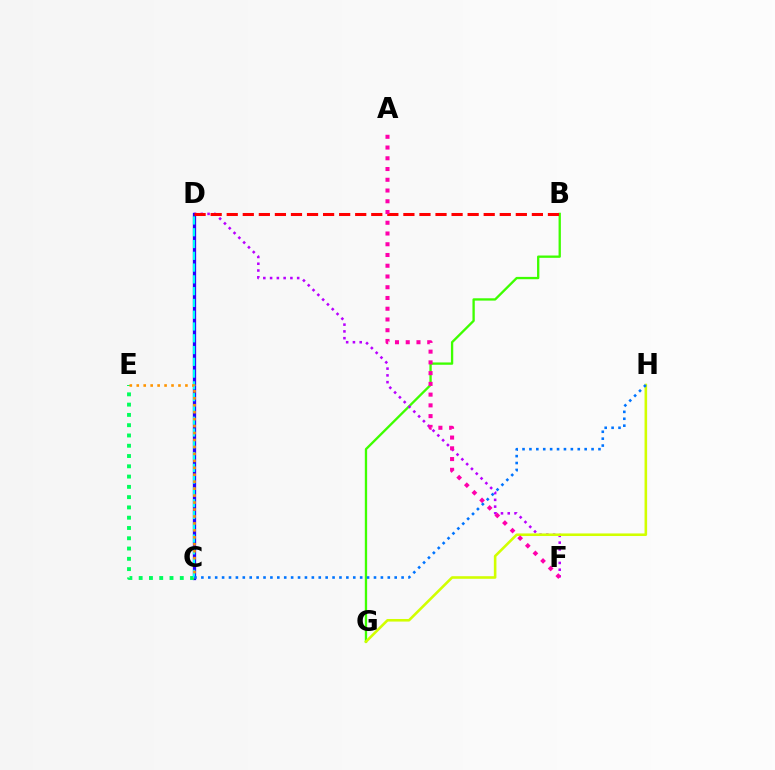{('B', 'G'): [{'color': '#3dff00', 'line_style': 'solid', 'thickness': 1.67}], ('D', 'F'): [{'color': '#b900ff', 'line_style': 'dotted', 'thickness': 1.84}], ('C', 'D'): [{'color': '#2500ff', 'line_style': 'solid', 'thickness': 2.36}, {'color': '#00fff6', 'line_style': 'dashed', 'thickness': 1.6}], ('C', 'E'): [{'color': '#00ff5c', 'line_style': 'dotted', 'thickness': 2.79}, {'color': '#ff9400', 'line_style': 'dotted', 'thickness': 1.89}], ('G', 'H'): [{'color': '#d1ff00', 'line_style': 'solid', 'thickness': 1.86}], ('B', 'D'): [{'color': '#ff0000', 'line_style': 'dashed', 'thickness': 2.18}], ('A', 'F'): [{'color': '#ff00ac', 'line_style': 'dotted', 'thickness': 2.92}], ('C', 'H'): [{'color': '#0074ff', 'line_style': 'dotted', 'thickness': 1.88}]}